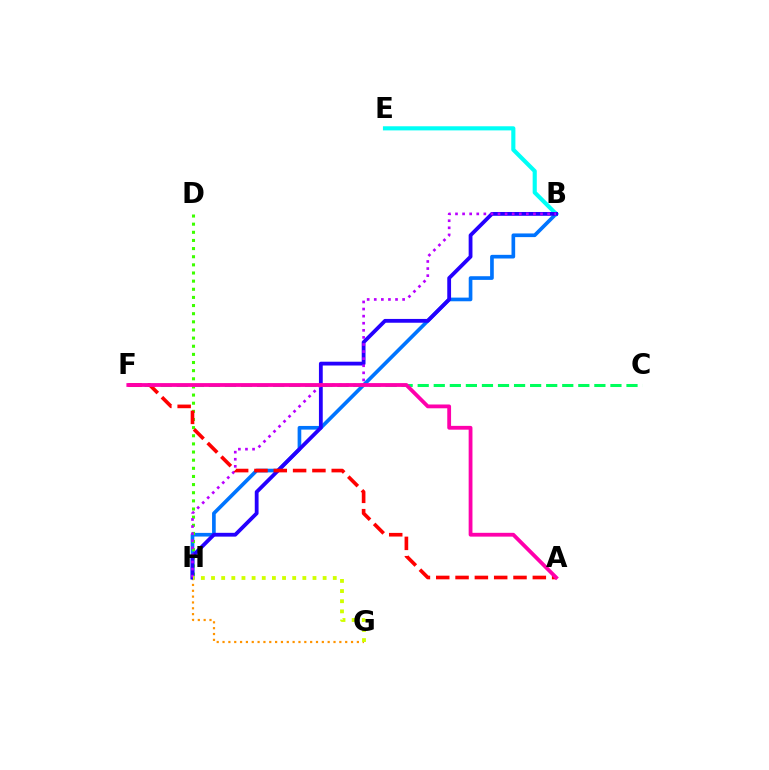{('G', 'H'): [{'color': '#ff9400', 'line_style': 'dotted', 'thickness': 1.59}, {'color': '#d1ff00', 'line_style': 'dotted', 'thickness': 2.76}], ('B', 'H'): [{'color': '#0074ff', 'line_style': 'solid', 'thickness': 2.64}, {'color': '#2500ff', 'line_style': 'solid', 'thickness': 2.74}, {'color': '#b900ff', 'line_style': 'dotted', 'thickness': 1.93}], ('D', 'H'): [{'color': '#3dff00', 'line_style': 'dotted', 'thickness': 2.21}], ('C', 'F'): [{'color': '#00ff5c', 'line_style': 'dashed', 'thickness': 2.18}], ('B', 'E'): [{'color': '#00fff6', 'line_style': 'solid', 'thickness': 2.97}], ('A', 'F'): [{'color': '#ff0000', 'line_style': 'dashed', 'thickness': 2.62}, {'color': '#ff00ac', 'line_style': 'solid', 'thickness': 2.74}]}